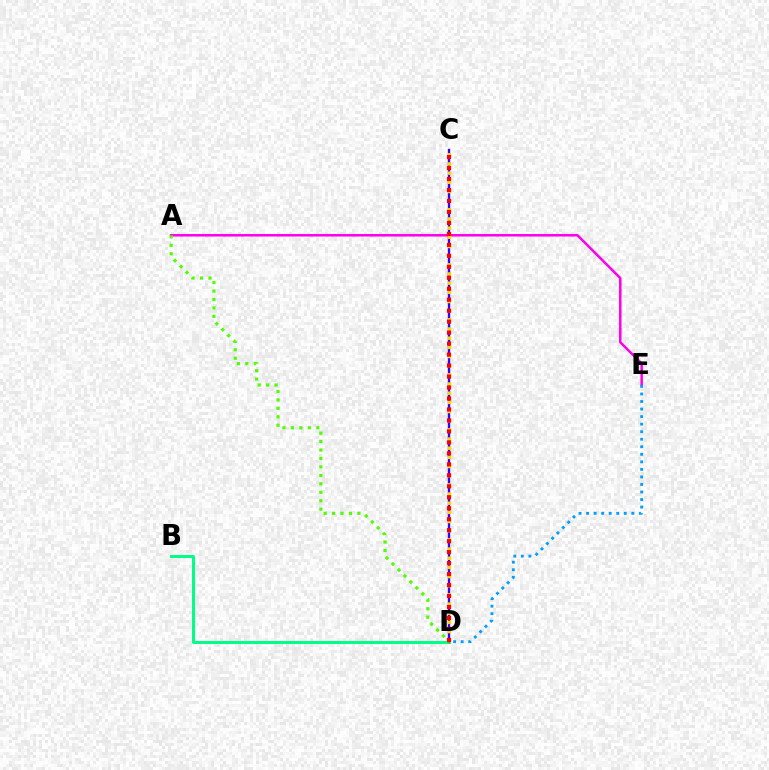{('B', 'D'): [{'color': '#00ff86', 'line_style': 'solid', 'thickness': 2.16}], ('A', 'E'): [{'color': '#ff00ed', 'line_style': 'solid', 'thickness': 1.8}], ('C', 'D'): [{'color': '#3700ff', 'line_style': 'solid', 'thickness': 1.67}, {'color': '#ffd500', 'line_style': 'dotted', 'thickness': 2.49}, {'color': '#ff0000', 'line_style': 'dotted', 'thickness': 2.98}], ('A', 'D'): [{'color': '#4fff00', 'line_style': 'dotted', 'thickness': 2.29}], ('D', 'E'): [{'color': '#009eff', 'line_style': 'dotted', 'thickness': 2.05}]}